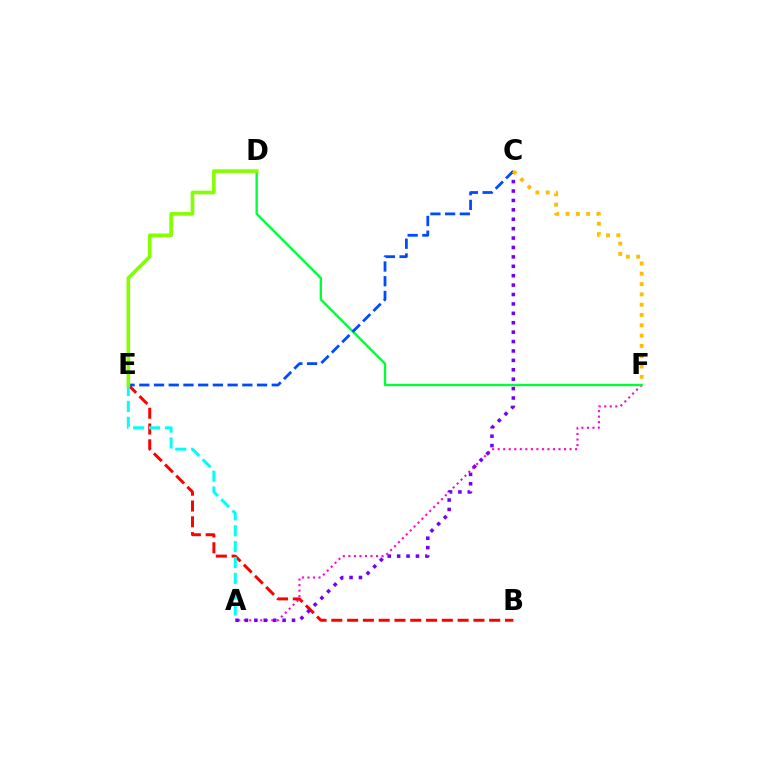{('A', 'F'): [{'color': '#ff00cf', 'line_style': 'dotted', 'thickness': 1.5}], ('B', 'E'): [{'color': '#ff0000', 'line_style': 'dashed', 'thickness': 2.14}], ('D', 'F'): [{'color': '#00ff39', 'line_style': 'solid', 'thickness': 1.7}], ('C', 'E'): [{'color': '#004bff', 'line_style': 'dashed', 'thickness': 2.0}], ('A', 'E'): [{'color': '#00fff6', 'line_style': 'dashed', 'thickness': 2.15}], ('A', 'C'): [{'color': '#7200ff', 'line_style': 'dotted', 'thickness': 2.56}], ('C', 'F'): [{'color': '#ffbd00', 'line_style': 'dotted', 'thickness': 2.8}], ('D', 'E'): [{'color': '#84ff00', 'line_style': 'solid', 'thickness': 2.62}]}